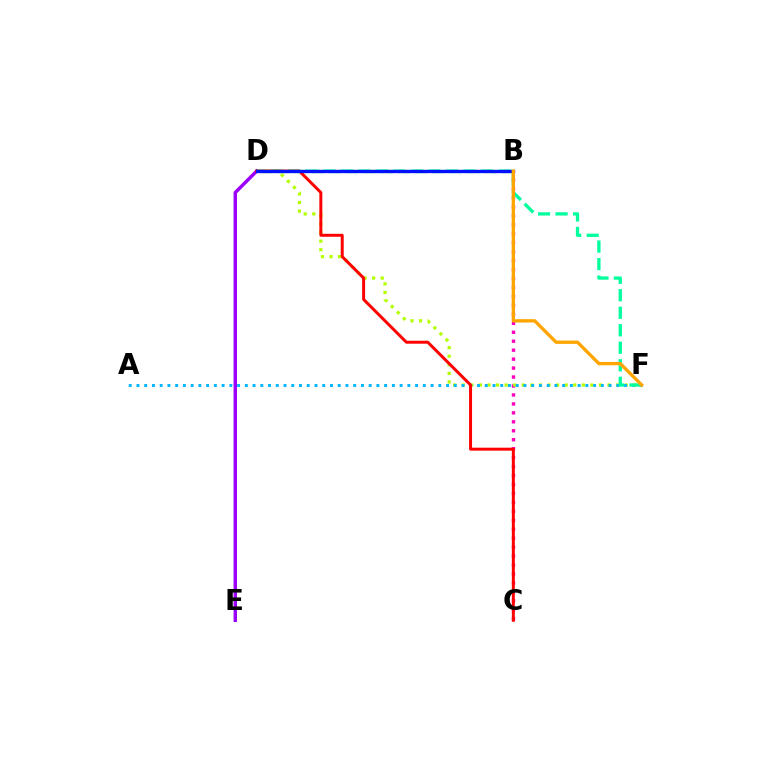{('B', 'C'): [{'color': '#ff00bd', 'line_style': 'dotted', 'thickness': 2.43}], ('D', 'F'): [{'color': '#b3ff00', 'line_style': 'dotted', 'thickness': 2.33}, {'color': '#00ff9d', 'line_style': 'dashed', 'thickness': 2.38}], ('A', 'F'): [{'color': '#00b5ff', 'line_style': 'dotted', 'thickness': 2.1}], ('B', 'D'): [{'color': '#08ff00', 'line_style': 'dashed', 'thickness': 2.34}, {'color': '#0010ff', 'line_style': 'solid', 'thickness': 2.39}], ('D', 'E'): [{'color': '#9b00ff', 'line_style': 'solid', 'thickness': 2.46}], ('C', 'D'): [{'color': '#ff0000', 'line_style': 'solid', 'thickness': 2.14}], ('B', 'F'): [{'color': '#ffa500', 'line_style': 'solid', 'thickness': 2.4}]}